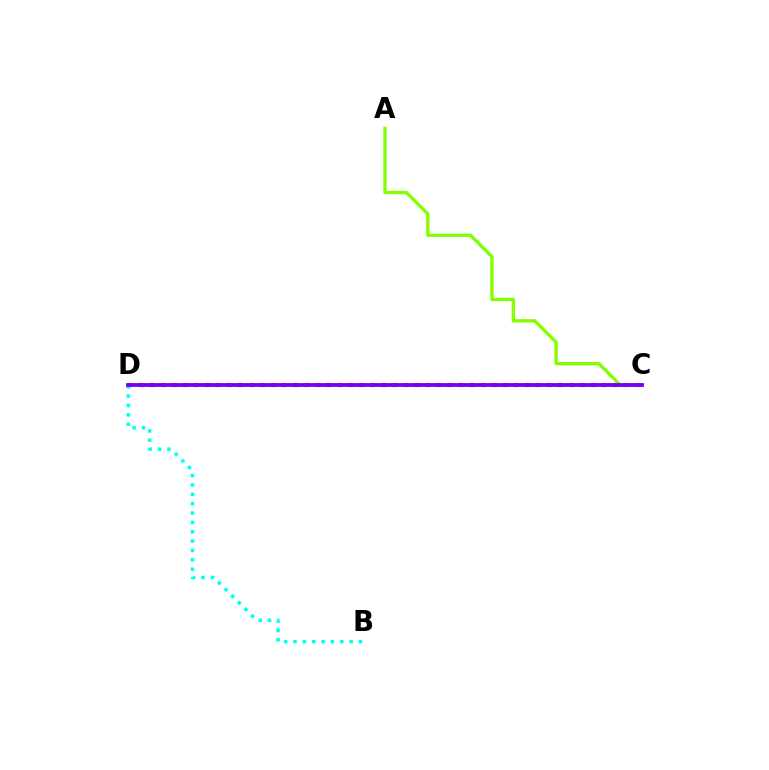{('C', 'D'): [{'color': '#ff0000', 'line_style': 'dotted', 'thickness': 3.0}, {'color': '#7200ff', 'line_style': 'solid', 'thickness': 2.74}], ('A', 'C'): [{'color': '#84ff00', 'line_style': 'solid', 'thickness': 2.39}], ('B', 'D'): [{'color': '#00fff6', 'line_style': 'dotted', 'thickness': 2.54}]}